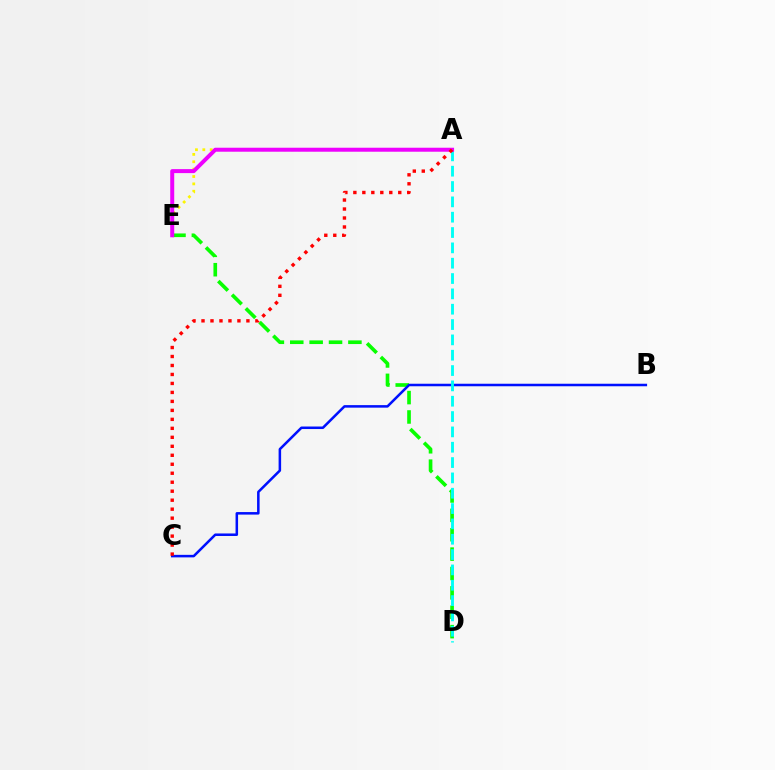{('A', 'E'): [{'color': '#fcf500', 'line_style': 'dotted', 'thickness': 2.0}, {'color': '#ee00ff', 'line_style': 'solid', 'thickness': 2.87}], ('D', 'E'): [{'color': '#08ff00', 'line_style': 'dashed', 'thickness': 2.63}], ('B', 'C'): [{'color': '#0010ff', 'line_style': 'solid', 'thickness': 1.82}], ('A', 'D'): [{'color': '#00fff6', 'line_style': 'dashed', 'thickness': 2.08}], ('A', 'C'): [{'color': '#ff0000', 'line_style': 'dotted', 'thickness': 2.44}]}